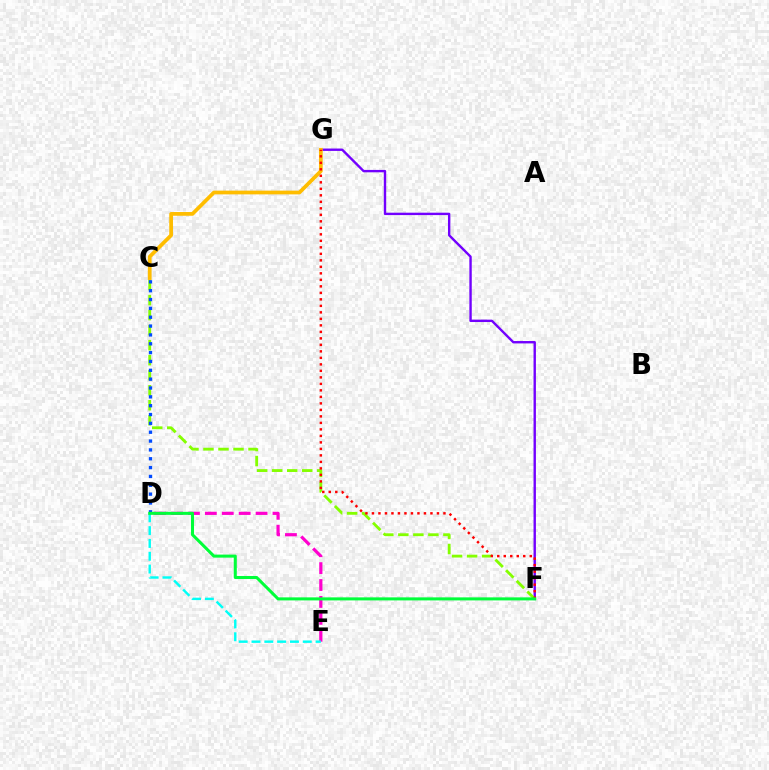{('F', 'G'): [{'color': '#7200ff', 'line_style': 'solid', 'thickness': 1.72}, {'color': '#ff0000', 'line_style': 'dotted', 'thickness': 1.77}], ('C', 'F'): [{'color': '#84ff00', 'line_style': 'dashed', 'thickness': 2.04}], ('D', 'E'): [{'color': '#ff00cf', 'line_style': 'dashed', 'thickness': 2.3}, {'color': '#00fff6', 'line_style': 'dashed', 'thickness': 1.74}], ('C', 'G'): [{'color': '#ffbd00', 'line_style': 'solid', 'thickness': 2.69}], ('C', 'D'): [{'color': '#004bff', 'line_style': 'dotted', 'thickness': 2.4}], ('D', 'F'): [{'color': '#00ff39', 'line_style': 'solid', 'thickness': 2.19}]}